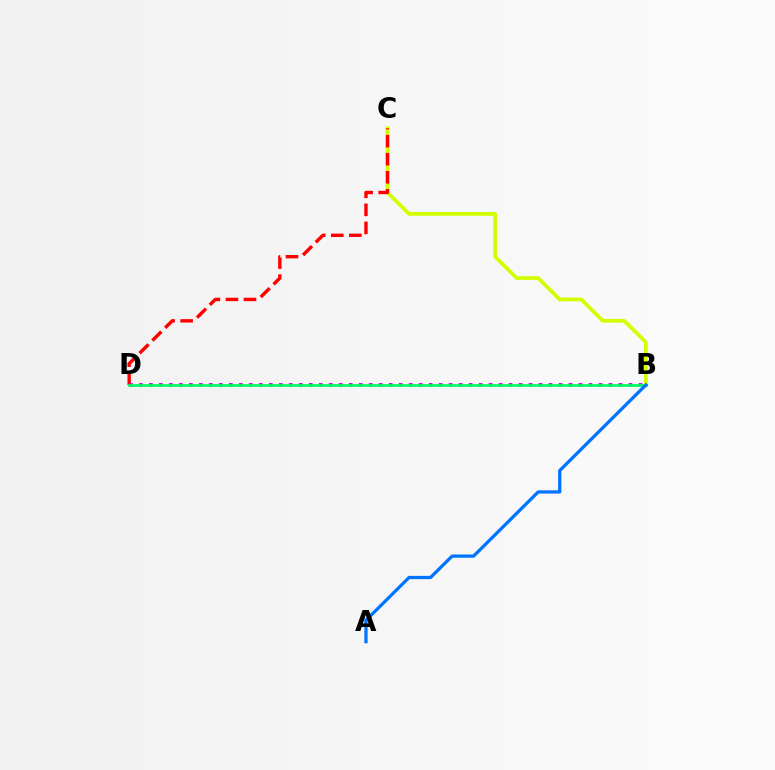{('B', 'C'): [{'color': '#d1ff00', 'line_style': 'solid', 'thickness': 2.69}], ('C', 'D'): [{'color': '#ff0000', 'line_style': 'dashed', 'thickness': 2.45}], ('B', 'D'): [{'color': '#b900ff', 'line_style': 'dotted', 'thickness': 2.71}, {'color': '#00ff5c', 'line_style': 'solid', 'thickness': 1.95}], ('A', 'B'): [{'color': '#0074ff', 'line_style': 'solid', 'thickness': 2.34}]}